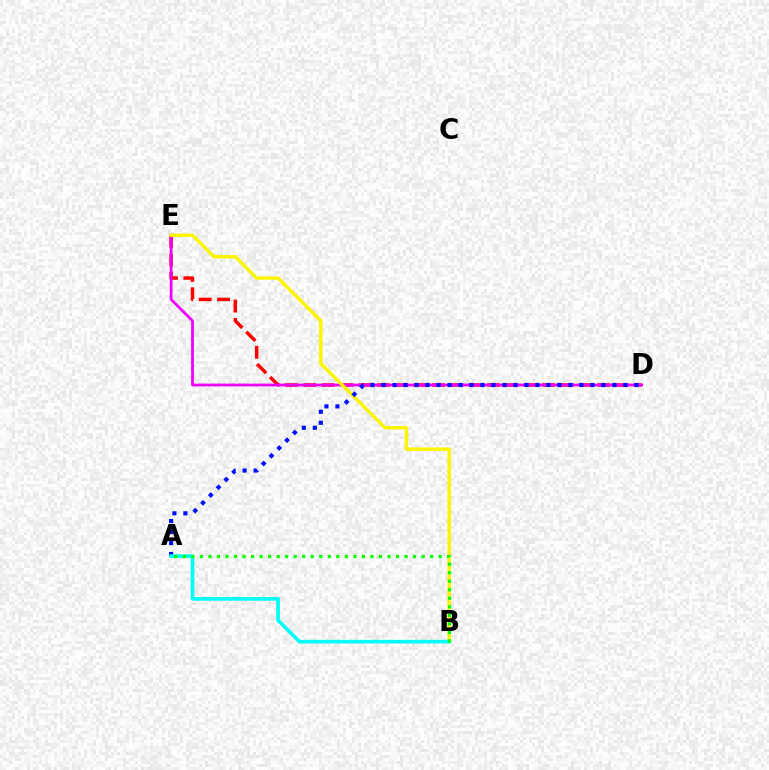{('D', 'E'): [{'color': '#ff0000', 'line_style': 'dashed', 'thickness': 2.49}, {'color': '#ee00ff', 'line_style': 'solid', 'thickness': 1.99}], ('B', 'E'): [{'color': '#fcf500', 'line_style': 'solid', 'thickness': 2.49}], ('A', 'D'): [{'color': '#0010ff', 'line_style': 'dotted', 'thickness': 2.99}], ('A', 'B'): [{'color': '#00fff6', 'line_style': 'solid', 'thickness': 2.63}, {'color': '#08ff00', 'line_style': 'dotted', 'thickness': 2.32}]}